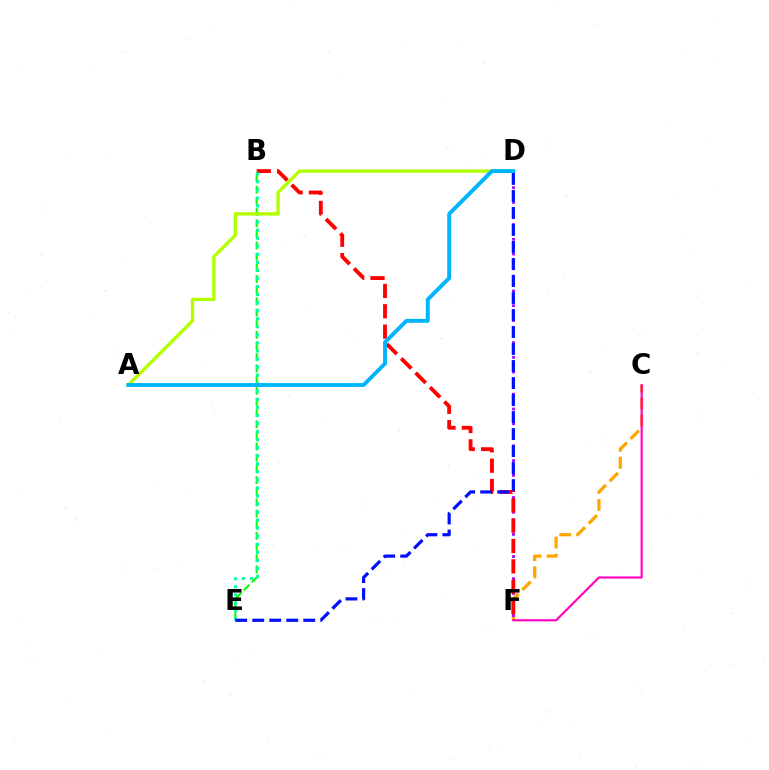{('B', 'E'): [{'color': '#08ff00', 'line_style': 'dashed', 'thickness': 1.52}, {'color': '#00ff9d', 'line_style': 'dotted', 'thickness': 2.19}], ('C', 'F'): [{'color': '#ffa500', 'line_style': 'dashed', 'thickness': 2.31}, {'color': '#ff00bd', 'line_style': 'solid', 'thickness': 1.55}], ('D', 'F'): [{'color': '#9b00ff', 'line_style': 'dotted', 'thickness': 2.0}], ('B', 'F'): [{'color': '#ff0000', 'line_style': 'dashed', 'thickness': 2.76}], ('A', 'D'): [{'color': '#b3ff00', 'line_style': 'solid', 'thickness': 2.43}, {'color': '#00b5ff', 'line_style': 'solid', 'thickness': 2.82}], ('D', 'E'): [{'color': '#0010ff', 'line_style': 'dashed', 'thickness': 2.31}]}